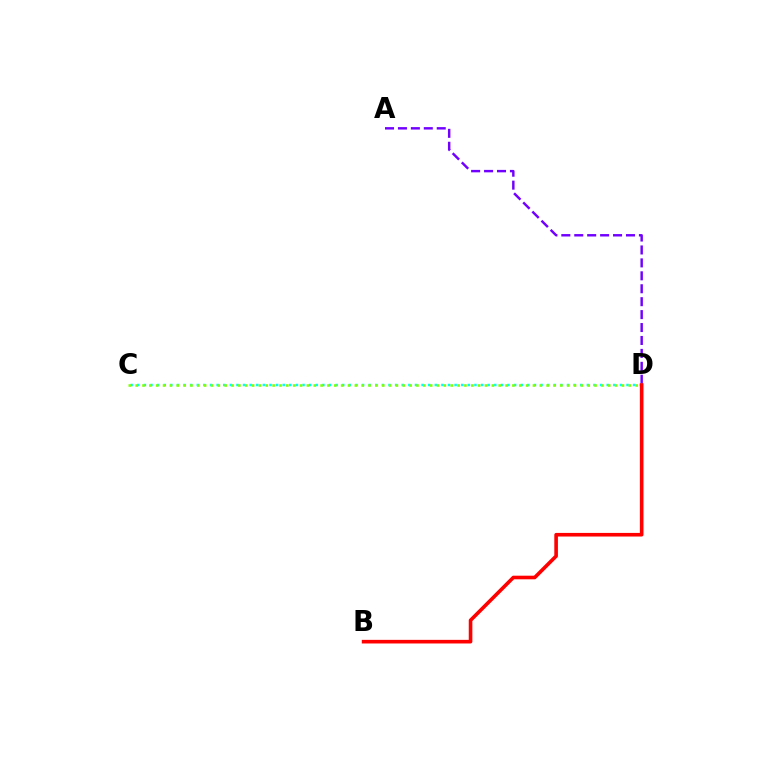{('A', 'D'): [{'color': '#7200ff', 'line_style': 'dashed', 'thickness': 1.76}], ('C', 'D'): [{'color': '#00fff6', 'line_style': 'dotted', 'thickness': 1.8}, {'color': '#84ff00', 'line_style': 'dotted', 'thickness': 1.86}], ('B', 'D'): [{'color': '#ff0000', 'line_style': 'solid', 'thickness': 2.6}]}